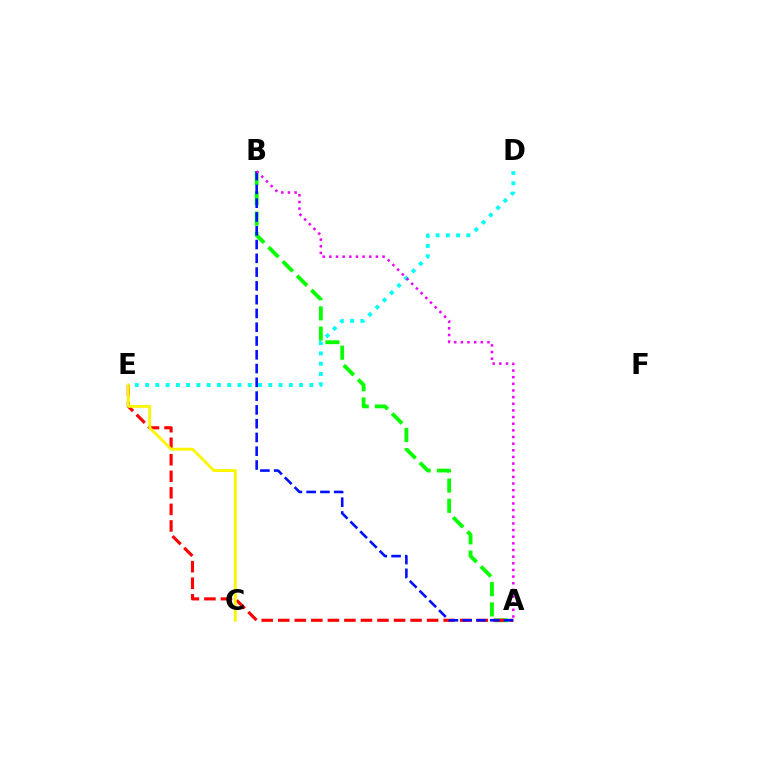{('A', 'B'): [{'color': '#08ff00', 'line_style': 'dashed', 'thickness': 2.75}, {'color': '#0010ff', 'line_style': 'dashed', 'thickness': 1.87}, {'color': '#ee00ff', 'line_style': 'dotted', 'thickness': 1.81}], ('A', 'E'): [{'color': '#ff0000', 'line_style': 'dashed', 'thickness': 2.25}], ('C', 'E'): [{'color': '#fcf500', 'line_style': 'solid', 'thickness': 2.05}], ('D', 'E'): [{'color': '#00fff6', 'line_style': 'dotted', 'thickness': 2.79}]}